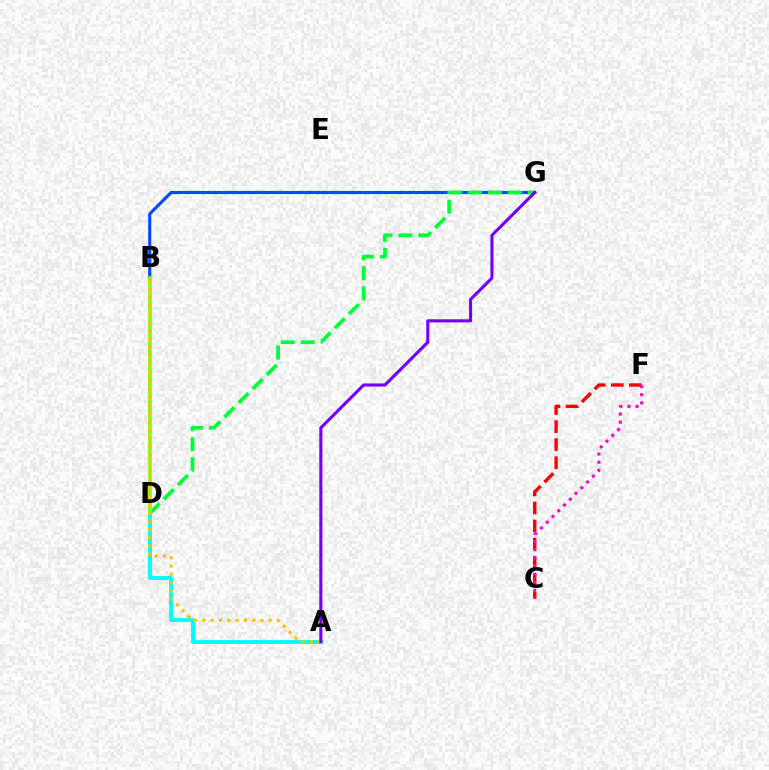{('B', 'G'): [{'color': '#004bff', 'line_style': 'solid', 'thickness': 2.23}], ('C', 'F'): [{'color': '#ff0000', 'line_style': 'dashed', 'thickness': 2.45}, {'color': '#ff00cf', 'line_style': 'dotted', 'thickness': 2.21}], ('D', 'G'): [{'color': '#00ff39', 'line_style': 'dashed', 'thickness': 2.71}], ('A', 'D'): [{'color': '#00fff6', 'line_style': 'solid', 'thickness': 2.8}], ('B', 'D'): [{'color': '#84ff00', 'line_style': 'solid', 'thickness': 2.61}], ('A', 'B'): [{'color': '#ffbd00', 'line_style': 'dotted', 'thickness': 2.25}], ('A', 'G'): [{'color': '#7200ff', 'line_style': 'solid', 'thickness': 2.22}]}